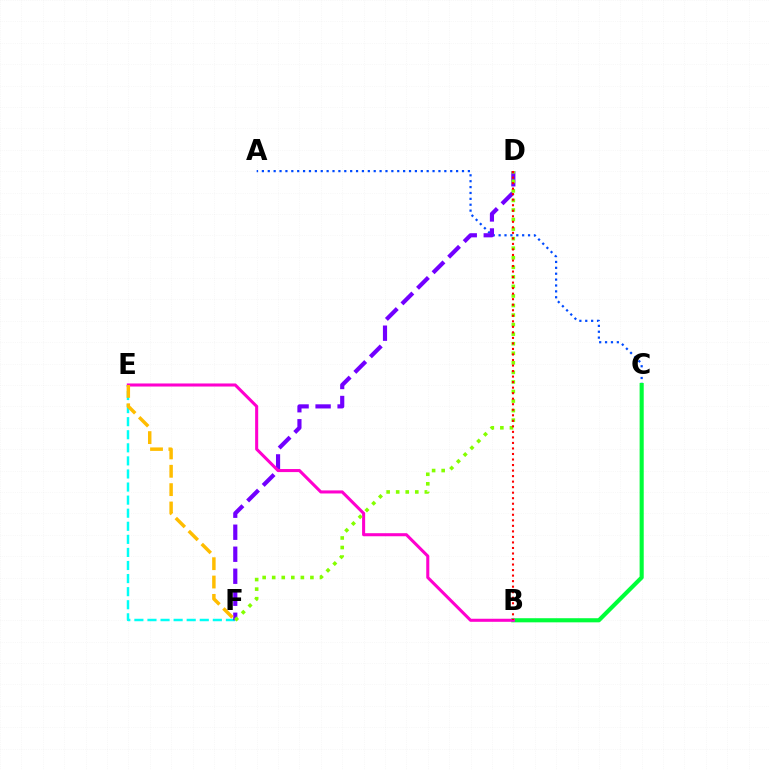{('A', 'C'): [{'color': '#004bff', 'line_style': 'dotted', 'thickness': 1.6}], ('E', 'F'): [{'color': '#00fff6', 'line_style': 'dashed', 'thickness': 1.78}, {'color': '#ffbd00', 'line_style': 'dashed', 'thickness': 2.49}], ('D', 'F'): [{'color': '#7200ff', 'line_style': 'dashed', 'thickness': 2.99}, {'color': '#84ff00', 'line_style': 'dotted', 'thickness': 2.6}], ('B', 'C'): [{'color': '#00ff39', 'line_style': 'solid', 'thickness': 2.96}], ('B', 'E'): [{'color': '#ff00cf', 'line_style': 'solid', 'thickness': 2.2}], ('B', 'D'): [{'color': '#ff0000', 'line_style': 'dotted', 'thickness': 1.5}]}